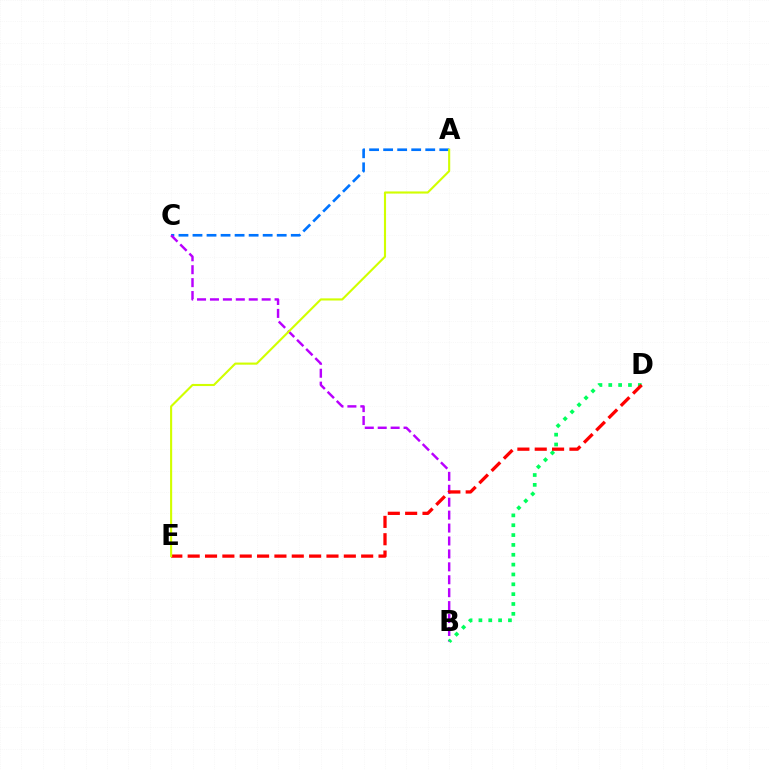{('A', 'C'): [{'color': '#0074ff', 'line_style': 'dashed', 'thickness': 1.91}], ('B', 'C'): [{'color': '#b900ff', 'line_style': 'dashed', 'thickness': 1.76}], ('B', 'D'): [{'color': '#00ff5c', 'line_style': 'dotted', 'thickness': 2.67}], ('D', 'E'): [{'color': '#ff0000', 'line_style': 'dashed', 'thickness': 2.36}], ('A', 'E'): [{'color': '#d1ff00', 'line_style': 'solid', 'thickness': 1.53}]}